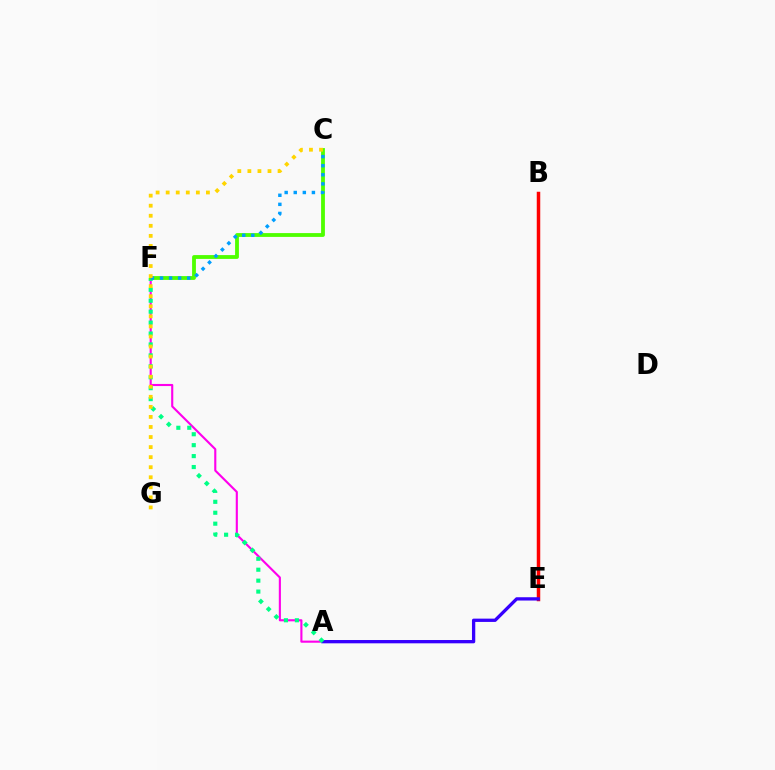{('B', 'E'): [{'color': '#ff0000', 'line_style': 'solid', 'thickness': 2.51}], ('A', 'F'): [{'color': '#ff00ed', 'line_style': 'solid', 'thickness': 1.53}, {'color': '#00ff86', 'line_style': 'dotted', 'thickness': 2.97}], ('A', 'E'): [{'color': '#3700ff', 'line_style': 'solid', 'thickness': 2.37}], ('C', 'F'): [{'color': '#4fff00', 'line_style': 'solid', 'thickness': 2.75}, {'color': '#009eff', 'line_style': 'dotted', 'thickness': 2.47}], ('C', 'G'): [{'color': '#ffd500', 'line_style': 'dotted', 'thickness': 2.73}]}